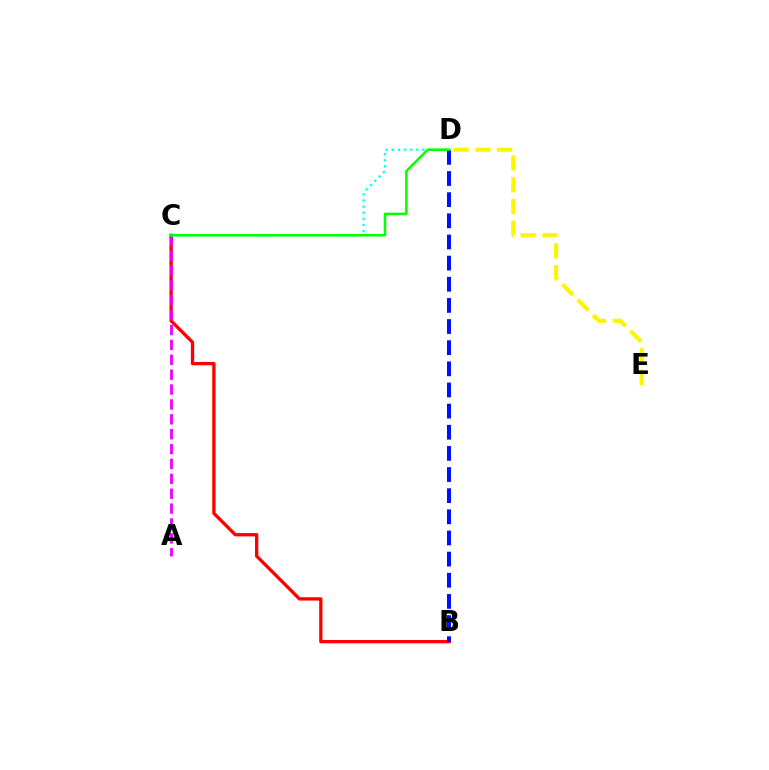{('B', 'C'): [{'color': '#ff0000', 'line_style': 'solid', 'thickness': 2.39}], ('A', 'C'): [{'color': '#ee00ff', 'line_style': 'dashed', 'thickness': 2.02}], ('B', 'D'): [{'color': '#0010ff', 'line_style': 'dashed', 'thickness': 2.87}], ('D', 'E'): [{'color': '#fcf500', 'line_style': 'dashed', 'thickness': 2.96}], ('C', 'D'): [{'color': '#00fff6', 'line_style': 'dotted', 'thickness': 1.67}, {'color': '#08ff00', 'line_style': 'solid', 'thickness': 1.82}]}